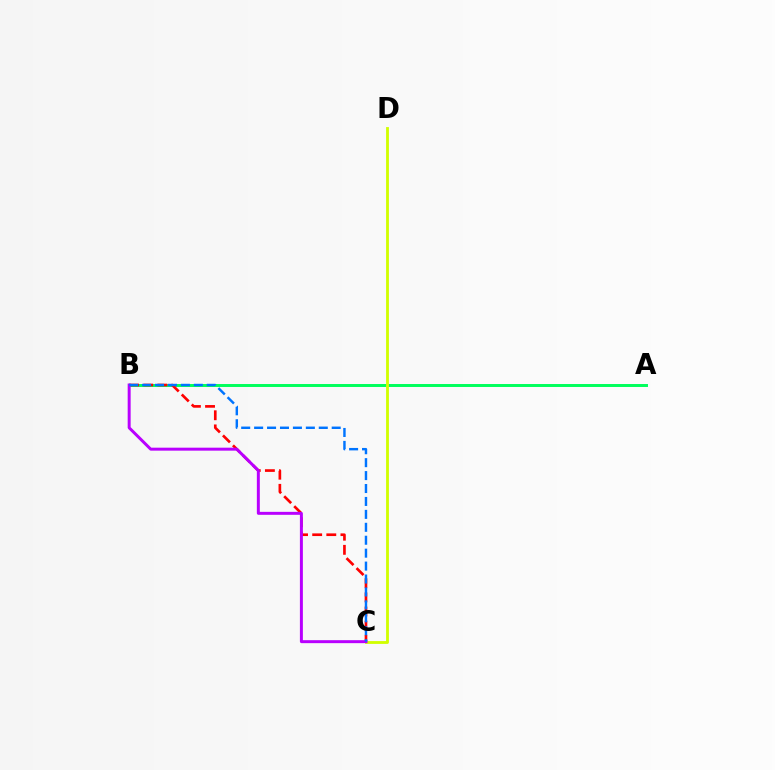{('A', 'B'): [{'color': '#00ff5c', 'line_style': 'solid', 'thickness': 2.12}], ('B', 'C'): [{'color': '#ff0000', 'line_style': 'dashed', 'thickness': 1.92}, {'color': '#b900ff', 'line_style': 'solid', 'thickness': 2.14}, {'color': '#0074ff', 'line_style': 'dashed', 'thickness': 1.76}], ('C', 'D'): [{'color': '#d1ff00', 'line_style': 'solid', 'thickness': 2.03}]}